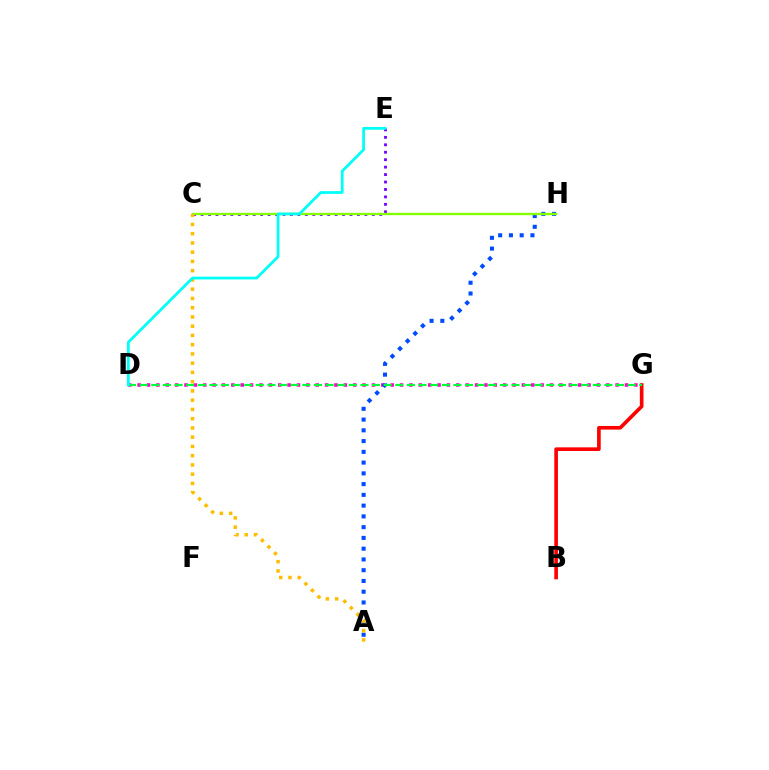{('D', 'G'): [{'color': '#ff00cf', 'line_style': 'dotted', 'thickness': 2.55}, {'color': '#00ff39', 'line_style': 'dashed', 'thickness': 1.58}], ('C', 'E'): [{'color': '#7200ff', 'line_style': 'dotted', 'thickness': 2.02}], ('B', 'G'): [{'color': '#ff0000', 'line_style': 'solid', 'thickness': 2.62}], ('A', 'H'): [{'color': '#004bff', 'line_style': 'dotted', 'thickness': 2.92}], ('C', 'H'): [{'color': '#84ff00', 'line_style': 'solid', 'thickness': 1.69}], ('A', 'C'): [{'color': '#ffbd00', 'line_style': 'dotted', 'thickness': 2.51}], ('D', 'E'): [{'color': '#00fff6', 'line_style': 'solid', 'thickness': 1.99}]}